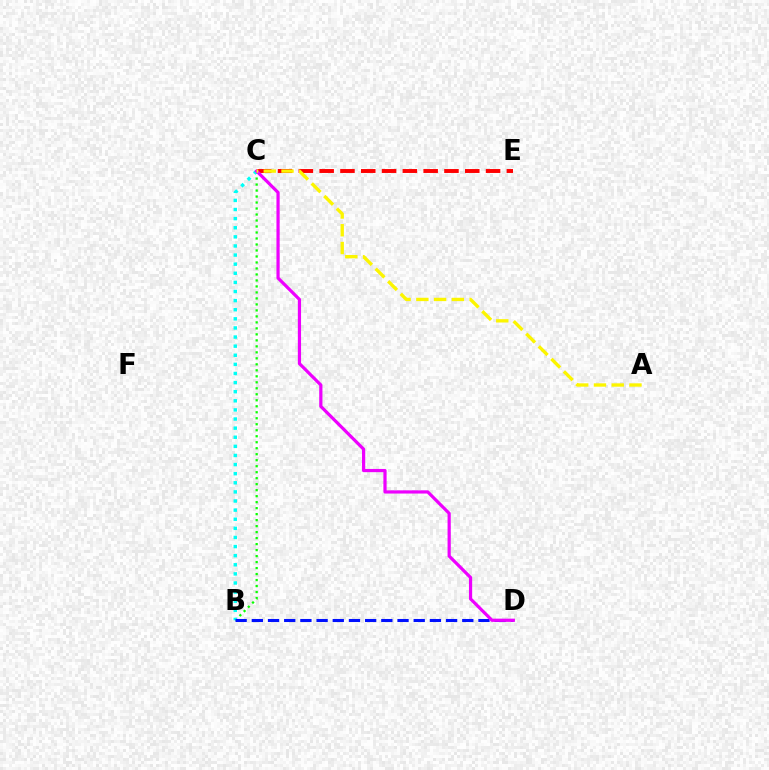{('C', 'E'): [{'color': '#ff0000', 'line_style': 'dashed', 'thickness': 2.83}], ('B', 'C'): [{'color': '#08ff00', 'line_style': 'dotted', 'thickness': 1.63}, {'color': '#00fff6', 'line_style': 'dotted', 'thickness': 2.47}], ('B', 'D'): [{'color': '#0010ff', 'line_style': 'dashed', 'thickness': 2.2}], ('C', 'D'): [{'color': '#ee00ff', 'line_style': 'solid', 'thickness': 2.31}], ('A', 'C'): [{'color': '#fcf500', 'line_style': 'dashed', 'thickness': 2.41}]}